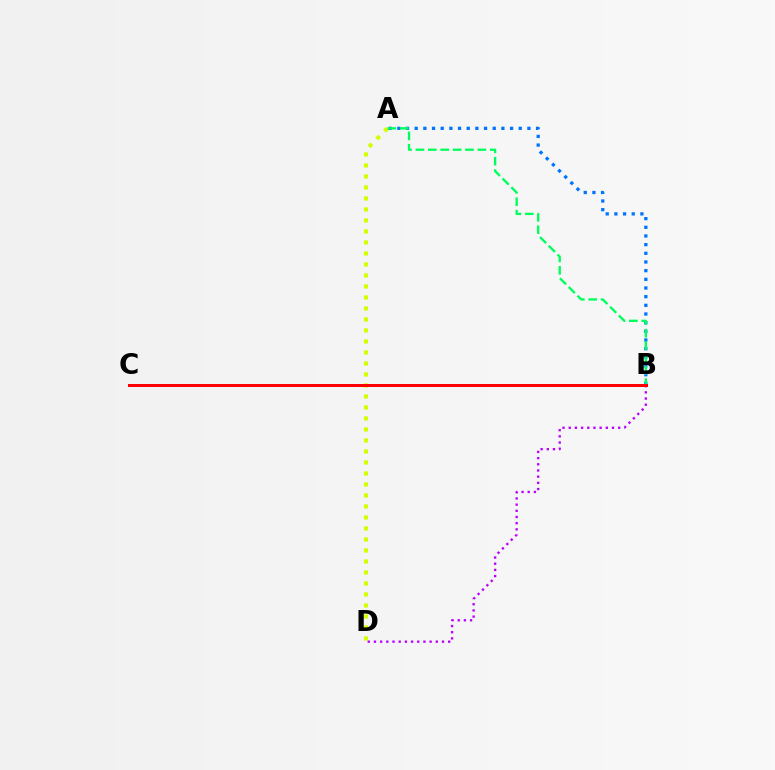{('A', 'D'): [{'color': '#d1ff00', 'line_style': 'dotted', 'thickness': 2.99}], ('A', 'B'): [{'color': '#0074ff', 'line_style': 'dotted', 'thickness': 2.36}, {'color': '#00ff5c', 'line_style': 'dashed', 'thickness': 1.68}], ('B', 'D'): [{'color': '#b900ff', 'line_style': 'dotted', 'thickness': 1.68}], ('B', 'C'): [{'color': '#ff0000', 'line_style': 'solid', 'thickness': 2.16}]}